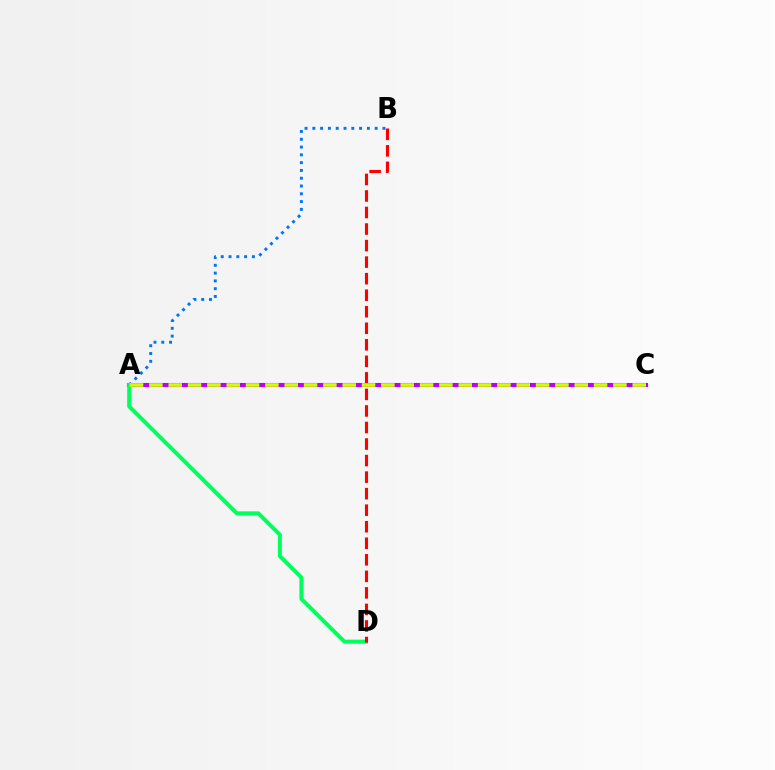{('A', 'B'): [{'color': '#0074ff', 'line_style': 'dotted', 'thickness': 2.12}], ('A', 'C'): [{'color': '#b900ff', 'line_style': 'solid', 'thickness': 2.94}, {'color': '#d1ff00', 'line_style': 'dashed', 'thickness': 2.63}], ('A', 'D'): [{'color': '#00ff5c', 'line_style': 'solid', 'thickness': 2.87}], ('B', 'D'): [{'color': '#ff0000', 'line_style': 'dashed', 'thickness': 2.25}]}